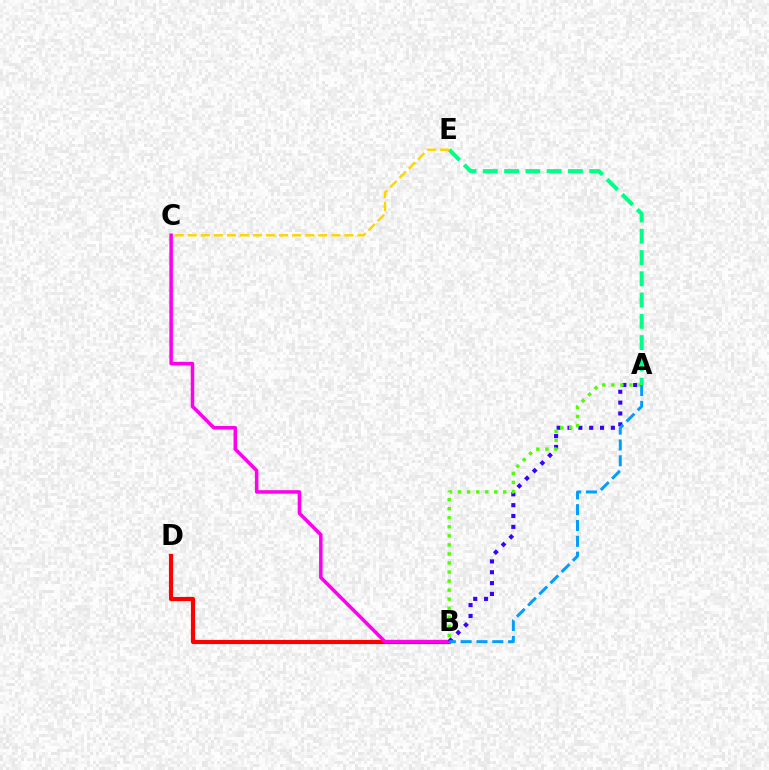{('B', 'D'): [{'color': '#ff0000', 'line_style': 'solid', 'thickness': 2.98}], ('A', 'E'): [{'color': '#00ff86', 'line_style': 'dashed', 'thickness': 2.89}], ('B', 'C'): [{'color': '#ff00ed', 'line_style': 'solid', 'thickness': 2.53}], ('A', 'B'): [{'color': '#3700ff', 'line_style': 'dotted', 'thickness': 2.95}, {'color': '#4fff00', 'line_style': 'dotted', 'thickness': 2.46}, {'color': '#009eff', 'line_style': 'dashed', 'thickness': 2.15}], ('C', 'E'): [{'color': '#ffd500', 'line_style': 'dashed', 'thickness': 1.77}]}